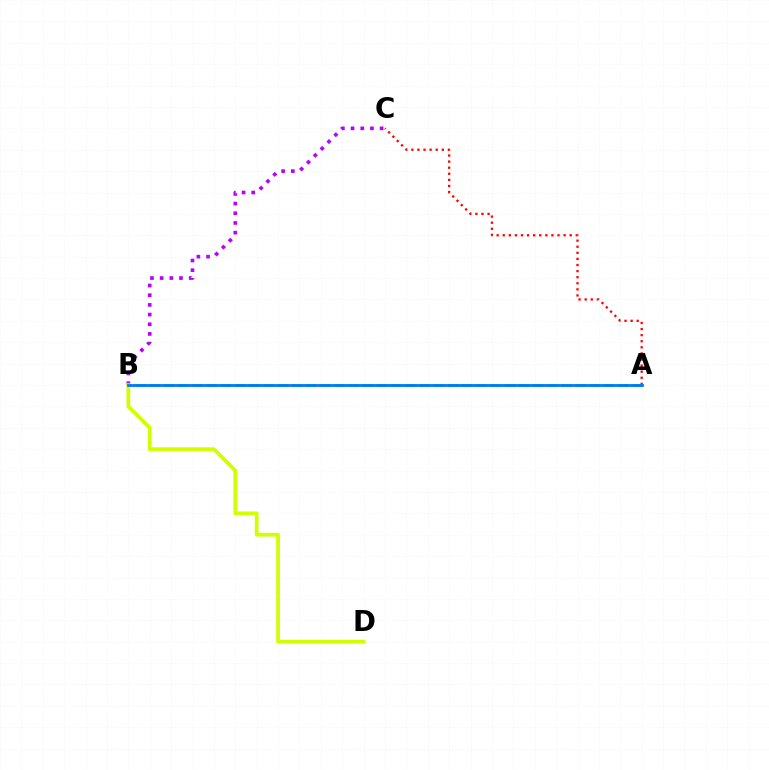{('A', 'C'): [{'color': '#ff0000', 'line_style': 'dotted', 'thickness': 1.65}], ('B', 'C'): [{'color': '#b900ff', 'line_style': 'dotted', 'thickness': 2.63}], ('A', 'B'): [{'color': '#00ff5c', 'line_style': 'dashed', 'thickness': 1.93}, {'color': '#0074ff', 'line_style': 'solid', 'thickness': 1.98}], ('B', 'D'): [{'color': '#d1ff00', 'line_style': 'solid', 'thickness': 2.68}]}